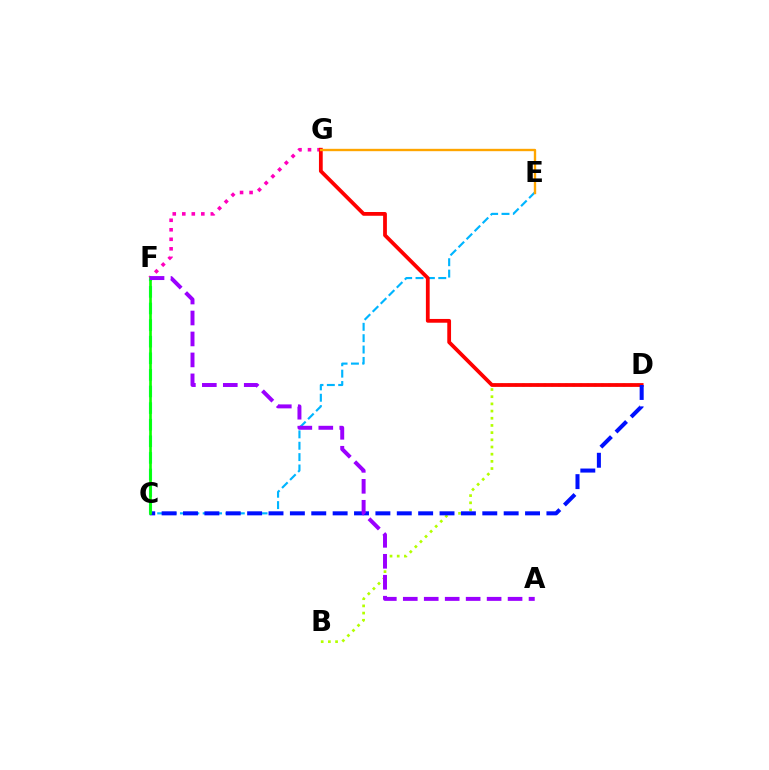{('B', 'D'): [{'color': '#b3ff00', 'line_style': 'dotted', 'thickness': 1.95}], ('C', 'E'): [{'color': '#00b5ff', 'line_style': 'dashed', 'thickness': 1.54}], ('F', 'G'): [{'color': '#ff00bd', 'line_style': 'dotted', 'thickness': 2.59}], ('D', 'G'): [{'color': '#ff0000', 'line_style': 'solid', 'thickness': 2.72}], ('C', 'D'): [{'color': '#0010ff', 'line_style': 'dashed', 'thickness': 2.9}], ('C', 'F'): [{'color': '#00ff9d', 'line_style': 'dashed', 'thickness': 2.26}, {'color': '#08ff00', 'line_style': 'solid', 'thickness': 1.91}], ('E', 'G'): [{'color': '#ffa500', 'line_style': 'solid', 'thickness': 1.7}], ('A', 'F'): [{'color': '#9b00ff', 'line_style': 'dashed', 'thickness': 2.85}]}